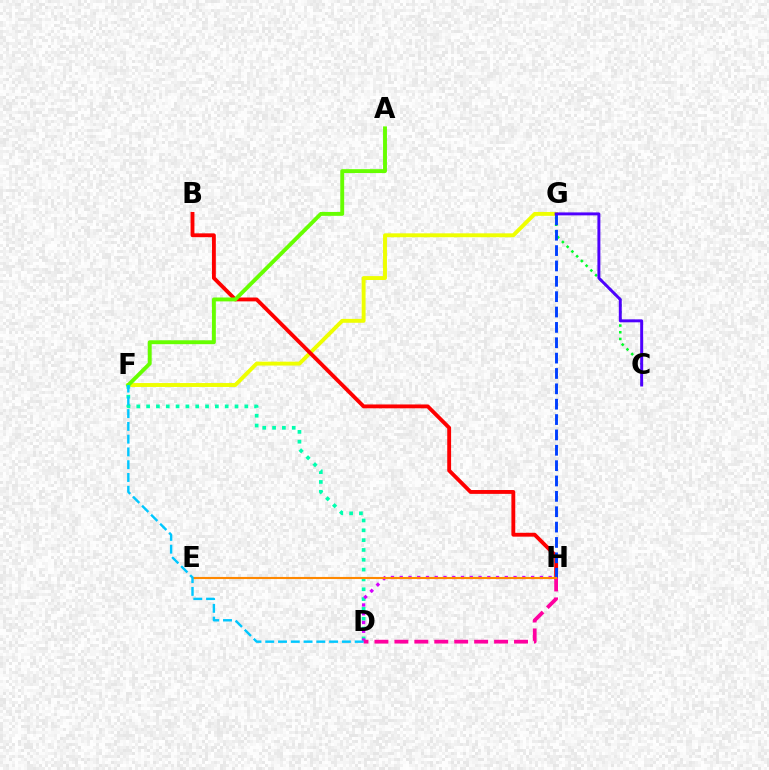{('C', 'G'): [{'color': '#00ff27', 'line_style': 'dotted', 'thickness': 1.82}, {'color': '#4f00ff', 'line_style': 'solid', 'thickness': 2.12}], ('F', 'G'): [{'color': '#eeff00', 'line_style': 'solid', 'thickness': 2.81}], ('B', 'H'): [{'color': '#ff0000', 'line_style': 'solid', 'thickness': 2.78}], ('G', 'H'): [{'color': '#003fff', 'line_style': 'dashed', 'thickness': 2.09}], ('A', 'F'): [{'color': '#66ff00', 'line_style': 'solid', 'thickness': 2.8}], ('D', 'F'): [{'color': '#00ffaf', 'line_style': 'dotted', 'thickness': 2.67}, {'color': '#00c7ff', 'line_style': 'dashed', 'thickness': 1.74}], ('D', 'H'): [{'color': '#d600ff', 'line_style': 'dotted', 'thickness': 2.38}, {'color': '#ff00a0', 'line_style': 'dashed', 'thickness': 2.71}], ('E', 'H'): [{'color': '#ff8800', 'line_style': 'solid', 'thickness': 1.53}]}